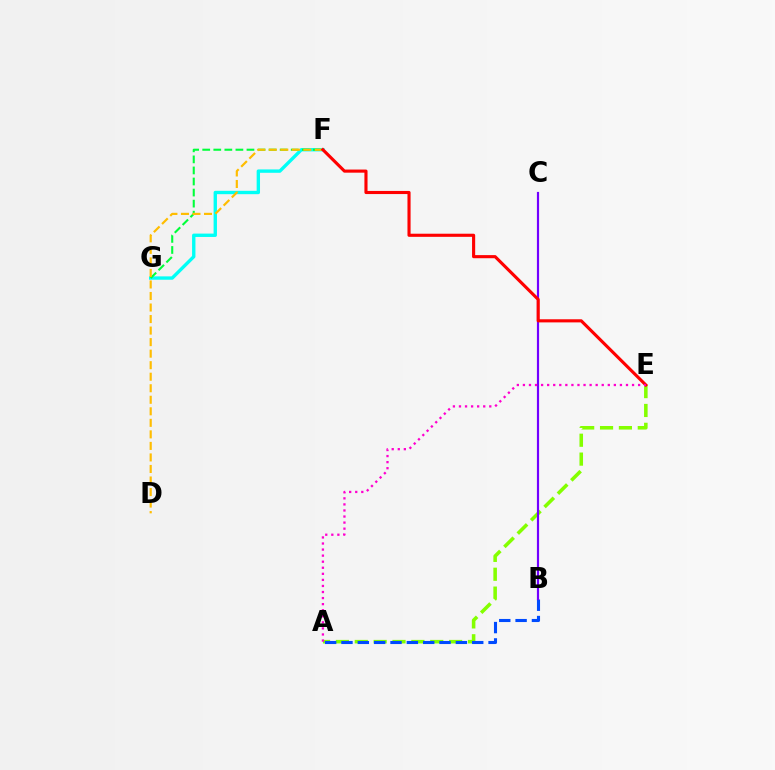{('F', 'G'): [{'color': '#00fff6', 'line_style': 'solid', 'thickness': 2.42}, {'color': '#00ff39', 'line_style': 'dashed', 'thickness': 1.5}], ('A', 'E'): [{'color': '#84ff00', 'line_style': 'dashed', 'thickness': 2.56}, {'color': '#ff00cf', 'line_style': 'dotted', 'thickness': 1.65}], ('A', 'B'): [{'color': '#004bff', 'line_style': 'dashed', 'thickness': 2.22}], ('D', 'F'): [{'color': '#ffbd00', 'line_style': 'dashed', 'thickness': 1.57}], ('B', 'C'): [{'color': '#7200ff', 'line_style': 'solid', 'thickness': 1.57}], ('E', 'F'): [{'color': '#ff0000', 'line_style': 'solid', 'thickness': 2.24}]}